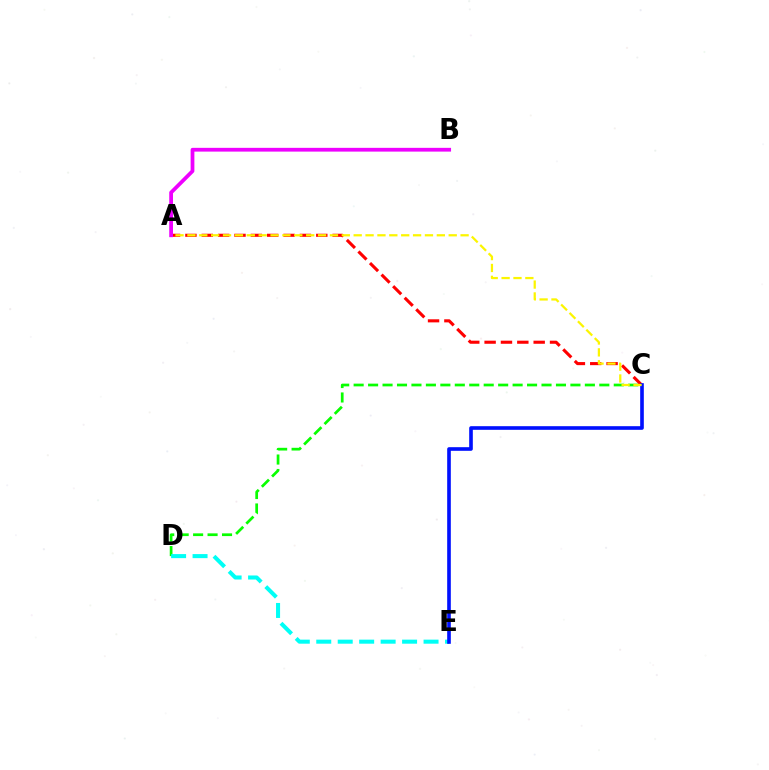{('C', 'D'): [{'color': '#08ff00', 'line_style': 'dashed', 'thickness': 1.96}], ('D', 'E'): [{'color': '#00fff6', 'line_style': 'dashed', 'thickness': 2.92}], ('A', 'C'): [{'color': '#ff0000', 'line_style': 'dashed', 'thickness': 2.22}, {'color': '#fcf500', 'line_style': 'dashed', 'thickness': 1.61}], ('C', 'E'): [{'color': '#0010ff', 'line_style': 'solid', 'thickness': 2.62}], ('A', 'B'): [{'color': '#ee00ff', 'line_style': 'solid', 'thickness': 2.71}]}